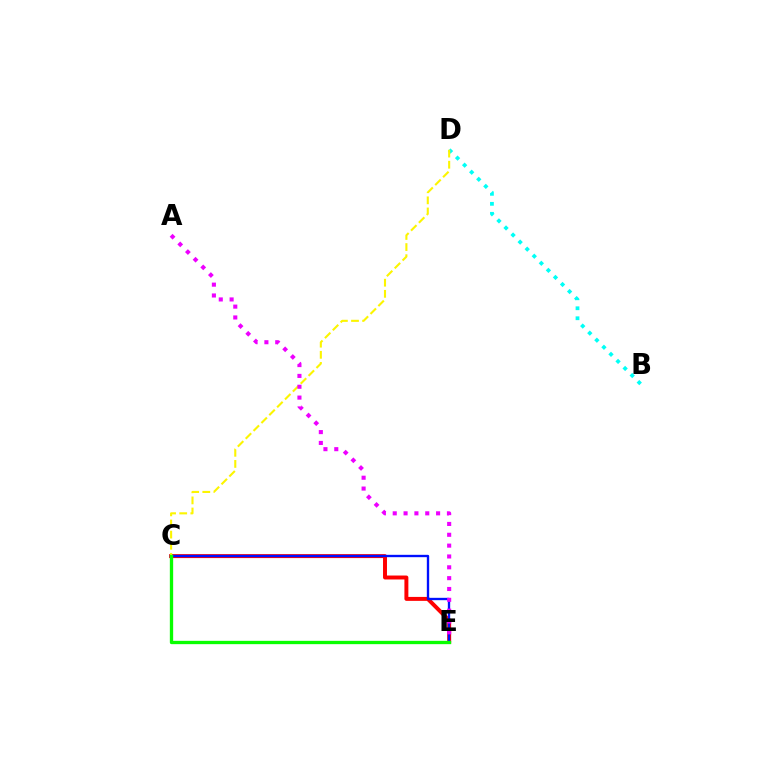{('C', 'E'): [{'color': '#ff0000', 'line_style': 'solid', 'thickness': 2.85}, {'color': '#0010ff', 'line_style': 'solid', 'thickness': 1.69}, {'color': '#08ff00', 'line_style': 'solid', 'thickness': 2.39}], ('B', 'D'): [{'color': '#00fff6', 'line_style': 'dotted', 'thickness': 2.71}], ('C', 'D'): [{'color': '#fcf500', 'line_style': 'dashed', 'thickness': 1.51}], ('A', 'E'): [{'color': '#ee00ff', 'line_style': 'dotted', 'thickness': 2.95}]}